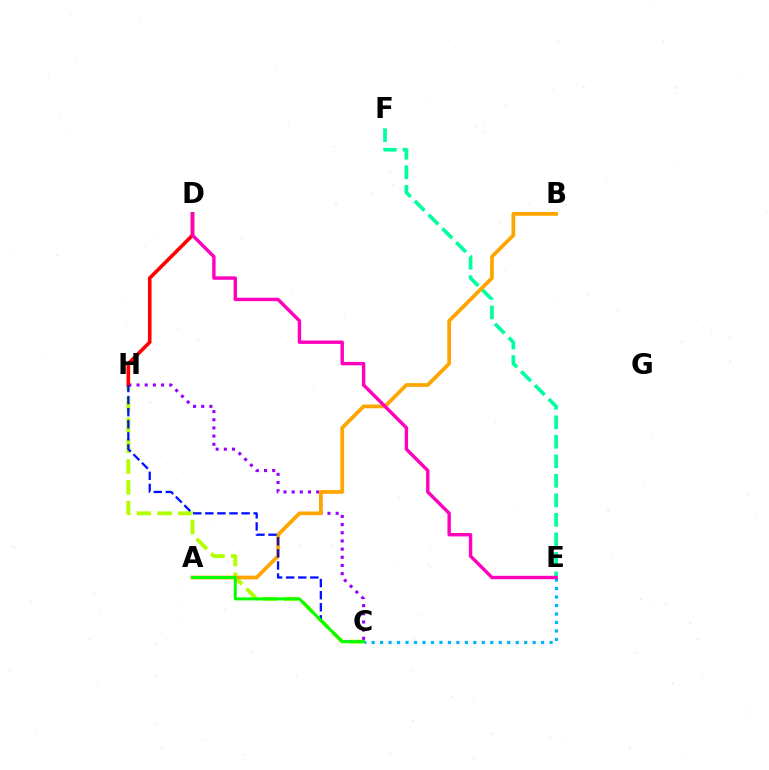{('C', 'H'): [{'color': '#b3ff00', 'line_style': 'dashed', 'thickness': 2.82}, {'color': '#9b00ff', 'line_style': 'dotted', 'thickness': 2.22}, {'color': '#0010ff', 'line_style': 'dashed', 'thickness': 1.64}], ('D', 'H'): [{'color': '#ff0000', 'line_style': 'solid', 'thickness': 2.6}], ('A', 'B'): [{'color': '#ffa500', 'line_style': 'solid', 'thickness': 2.69}], ('E', 'F'): [{'color': '#00ff9d', 'line_style': 'dashed', 'thickness': 2.65}], ('A', 'C'): [{'color': '#08ff00', 'line_style': 'solid', 'thickness': 2.15}], ('C', 'E'): [{'color': '#00b5ff', 'line_style': 'dotted', 'thickness': 2.3}], ('D', 'E'): [{'color': '#ff00bd', 'line_style': 'solid', 'thickness': 2.45}]}